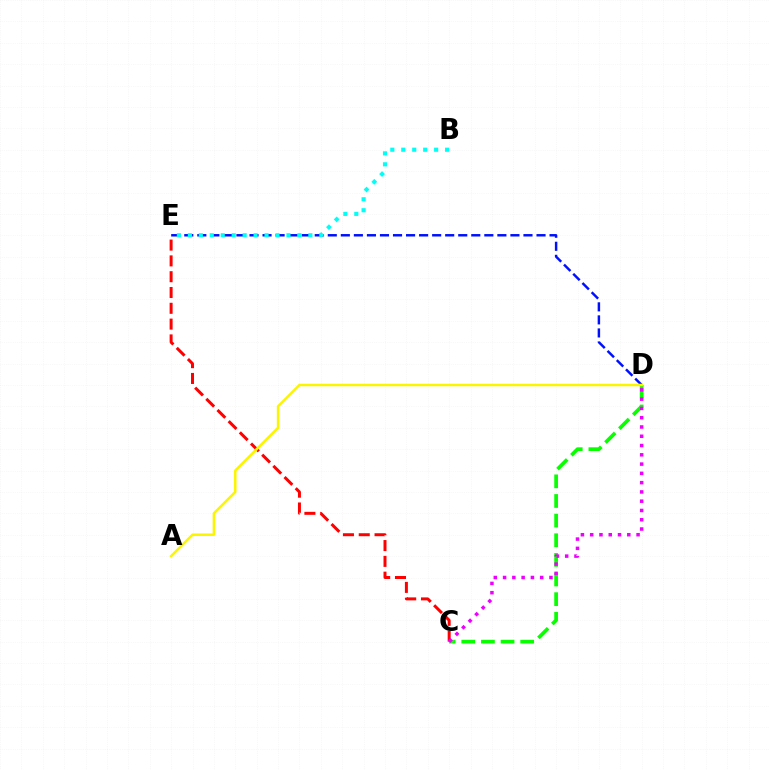{('C', 'D'): [{'color': '#08ff00', 'line_style': 'dashed', 'thickness': 2.67}, {'color': '#ee00ff', 'line_style': 'dotted', 'thickness': 2.52}], ('C', 'E'): [{'color': '#ff0000', 'line_style': 'dashed', 'thickness': 2.15}], ('D', 'E'): [{'color': '#0010ff', 'line_style': 'dashed', 'thickness': 1.77}], ('B', 'E'): [{'color': '#00fff6', 'line_style': 'dotted', 'thickness': 2.98}], ('A', 'D'): [{'color': '#fcf500', 'line_style': 'solid', 'thickness': 1.81}]}